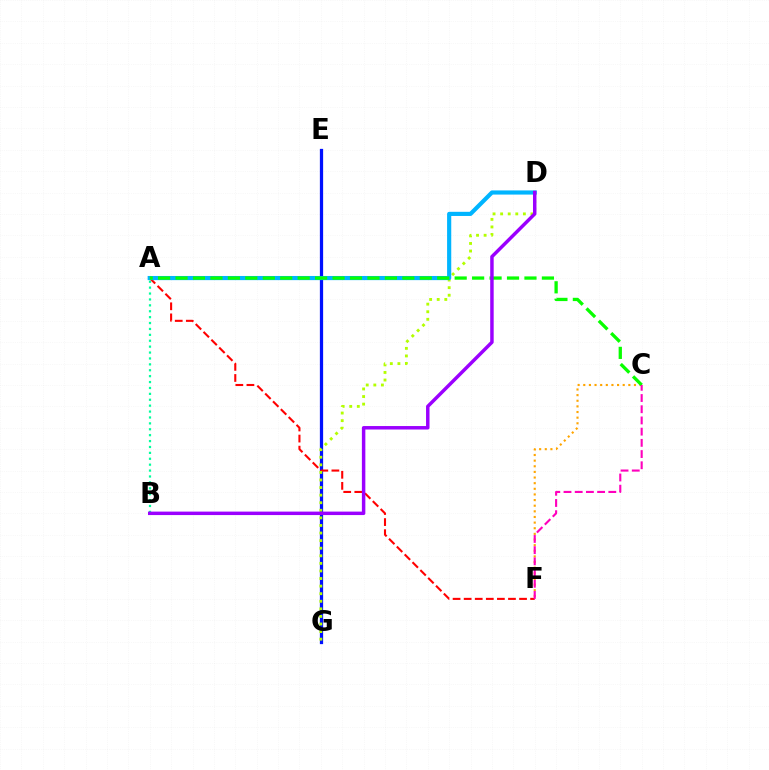{('E', 'G'): [{'color': '#0010ff', 'line_style': 'solid', 'thickness': 2.34}], ('A', 'B'): [{'color': '#00ff9d', 'line_style': 'dotted', 'thickness': 1.6}], ('A', 'F'): [{'color': '#ff0000', 'line_style': 'dashed', 'thickness': 1.5}], ('D', 'G'): [{'color': '#b3ff00', 'line_style': 'dotted', 'thickness': 2.06}], ('A', 'D'): [{'color': '#00b5ff', 'line_style': 'solid', 'thickness': 2.99}], ('C', 'F'): [{'color': '#ffa500', 'line_style': 'dotted', 'thickness': 1.53}, {'color': '#ff00bd', 'line_style': 'dashed', 'thickness': 1.52}], ('A', 'C'): [{'color': '#08ff00', 'line_style': 'dashed', 'thickness': 2.37}], ('B', 'D'): [{'color': '#9b00ff', 'line_style': 'solid', 'thickness': 2.5}]}